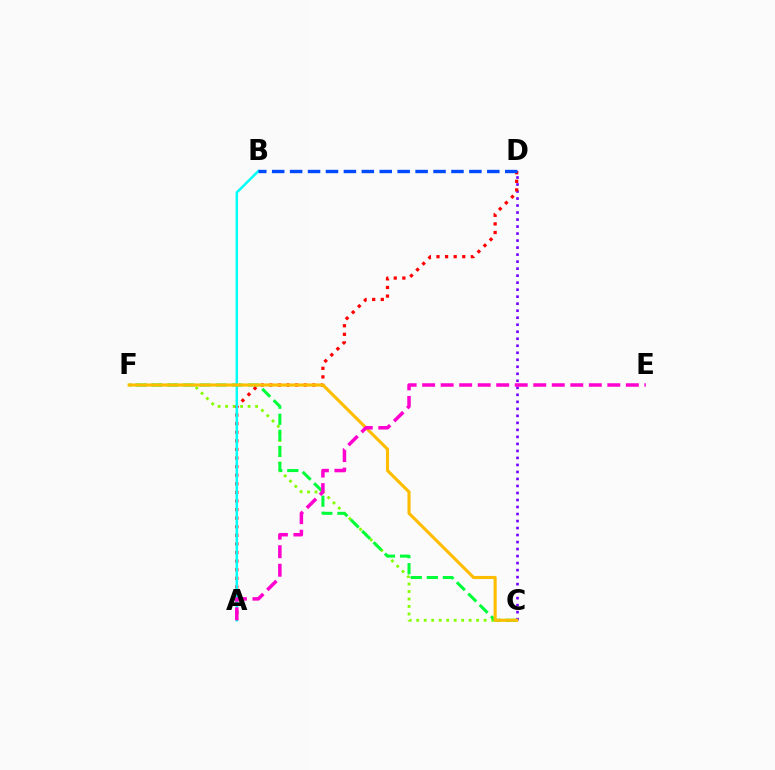{('C', 'F'): [{'color': '#84ff00', 'line_style': 'dotted', 'thickness': 2.03}, {'color': '#00ff39', 'line_style': 'dashed', 'thickness': 2.18}, {'color': '#ffbd00', 'line_style': 'solid', 'thickness': 2.24}], ('C', 'D'): [{'color': '#7200ff', 'line_style': 'dotted', 'thickness': 1.9}], ('A', 'D'): [{'color': '#ff0000', 'line_style': 'dotted', 'thickness': 2.33}], ('A', 'B'): [{'color': '#00fff6', 'line_style': 'solid', 'thickness': 1.79}], ('A', 'E'): [{'color': '#ff00cf', 'line_style': 'dashed', 'thickness': 2.52}], ('B', 'D'): [{'color': '#004bff', 'line_style': 'dashed', 'thickness': 2.44}]}